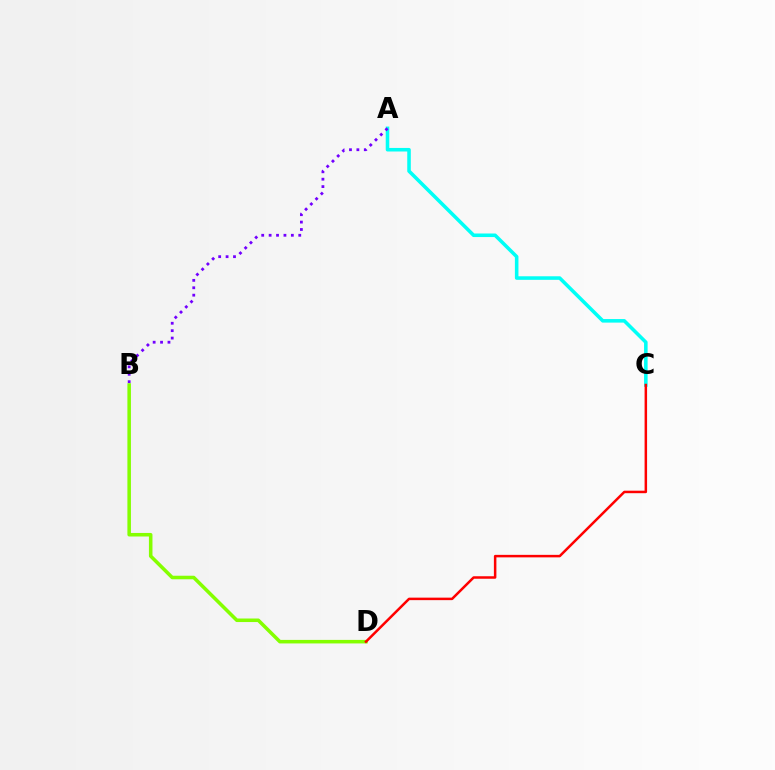{('A', 'C'): [{'color': '#00fff6', 'line_style': 'solid', 'thickness': 2.56}], ('B', 'D'): [{'color': '#84ff00', 'line_style': 'solid', 'thickness': 2.55}], ('A', 'B'): [{'color': '#7200ff', 'line_style': 'dotted', 'thickness': 2.01}], ('C', 'D'): [{'color': '#ff0000', 'line_style': 'solid', 'thickness': 1.8}]}